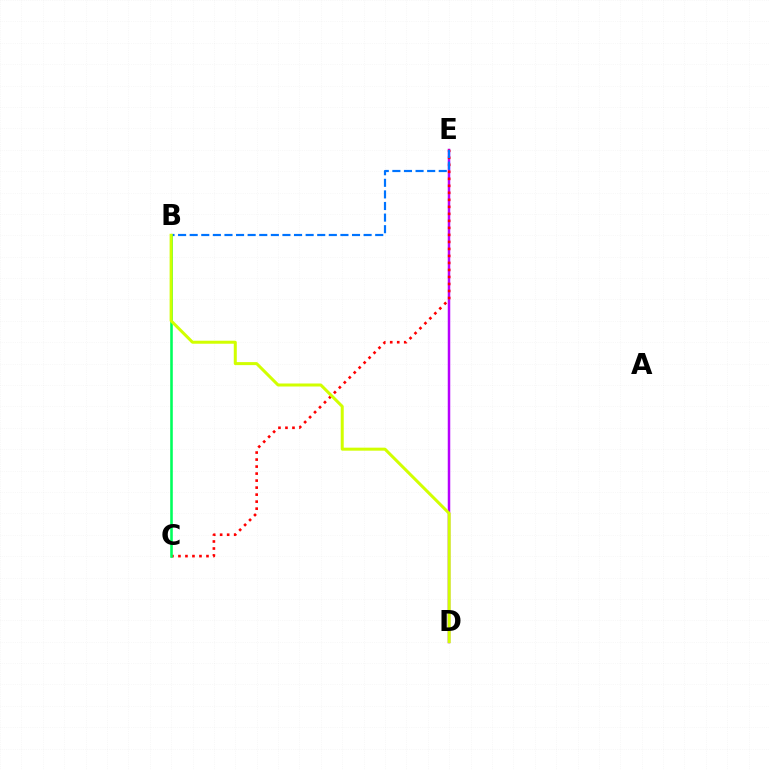{('D', 'E'): [{'color': '#b900ff', 'line_style': 'solid', 'thickness': 1.8}], ('C', 'E'): [{'color': '#ff0000', 'line_style': 'dotted', 'thickness': 1.9}], ('B', 'E'): [{'color': '#0074ff', 'line_style': 'dashed', 'thickness': 1.58}], ('B', 'C'): [{'color': '#00ff5c', 'line_style': 'solid', 'thickness': 1.86}], ('B', 'D'): [{'color': '#d1ff00', 'line_style': 'solid', 'thickness': 2.17}]}